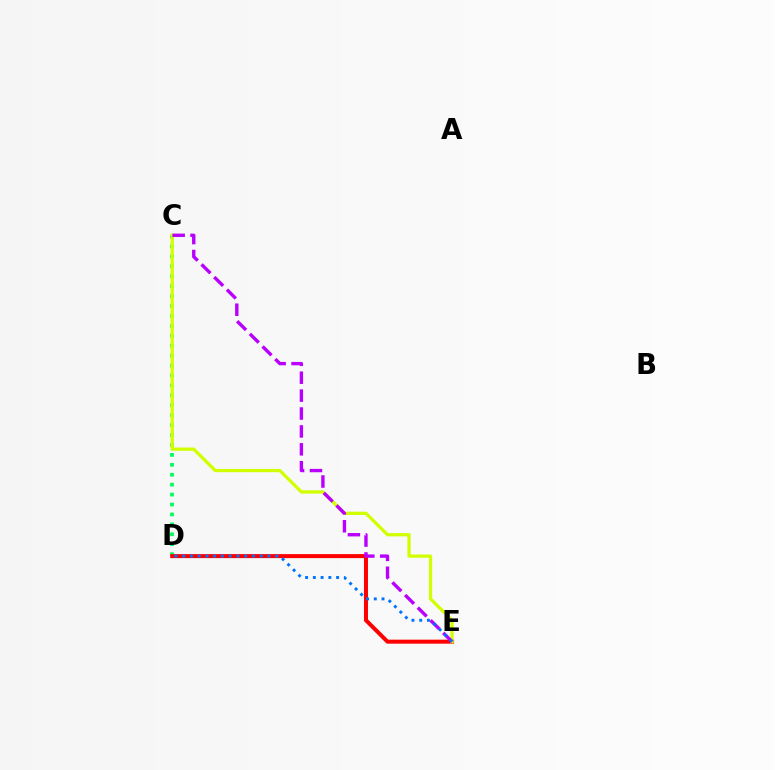{('C', 'D'): [{'color': '#00ff5c', 'line_style': 'dotted', 'thickness': 2.7}], ('D', 'E'): [{'color': '#ff0000', 'line_style': 'solid', 'thickness': 2.89}, {'color': '#0074ff', 'line_style': 'dotted', 'thickness': 2.11}], ('C', 'E'): [{'color': '#d1ff00', 'line_style': 'solid', 'thickness': 2.35}, {'color': '#b900ff', 'line_style': 'dashed', 'thickness': 2.43}]}